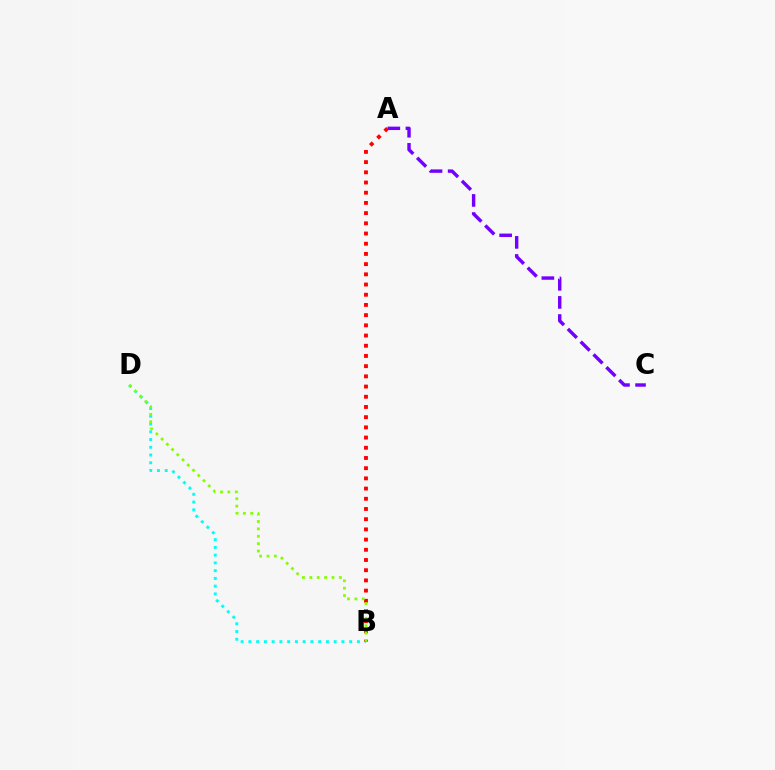{('A', 'C'): [{'color': '#7200ff', 'line_style': 'dashed', 'thickness': 2.46}], ('B', 'D'): [{'color': '#00fff6', 'line_style': 'dotted', 'thickness': 2.11}, {'color': '#84ff00', 'line_style': 'dotted', 'thickness': 2.0}], ('A', 'B'): [{'color': '#ff0000', 'line_style': 'dotted', 'thickness': 2.77}]}